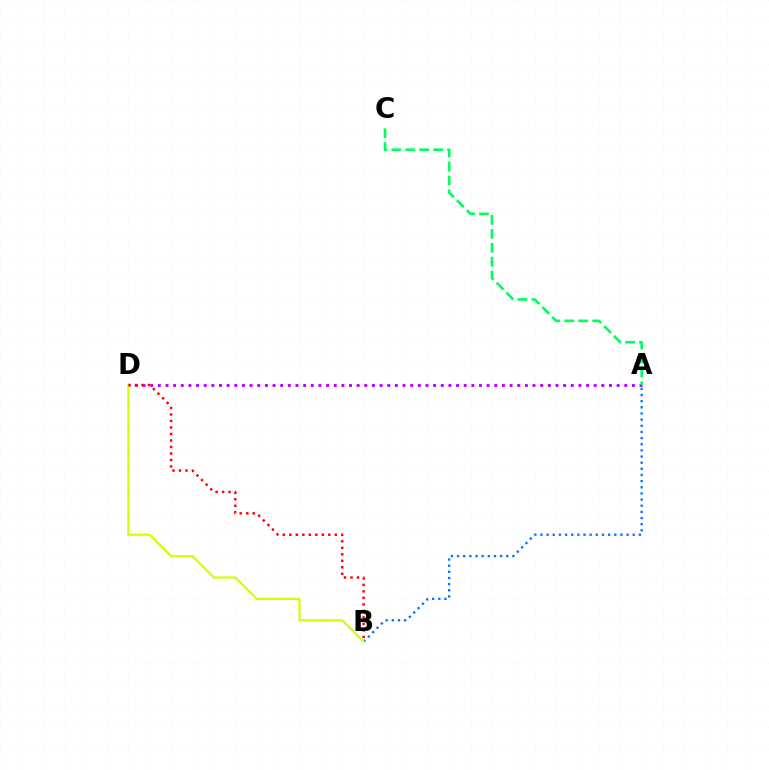{('A', 'B'): [{'color': '#0074ff', 'line_style': 'dotted', 'thickness': 1.67}], ('A', 'D'): [{'color': '#b900ff', 'line_style': 'dotted', 'thickness': 2.08}], ('B', 'D'): [{'color': '#d1ff00', 'line_style': 'solid', 'thickness': 1.56}, {'color': '#ff0000', 'line_style': 'dotted', 'thickness': 1.77}], ('A', 'C'): [{'color': '#00ff5c', 'line_style': 'dashed', 'thickness': 1.89}]}